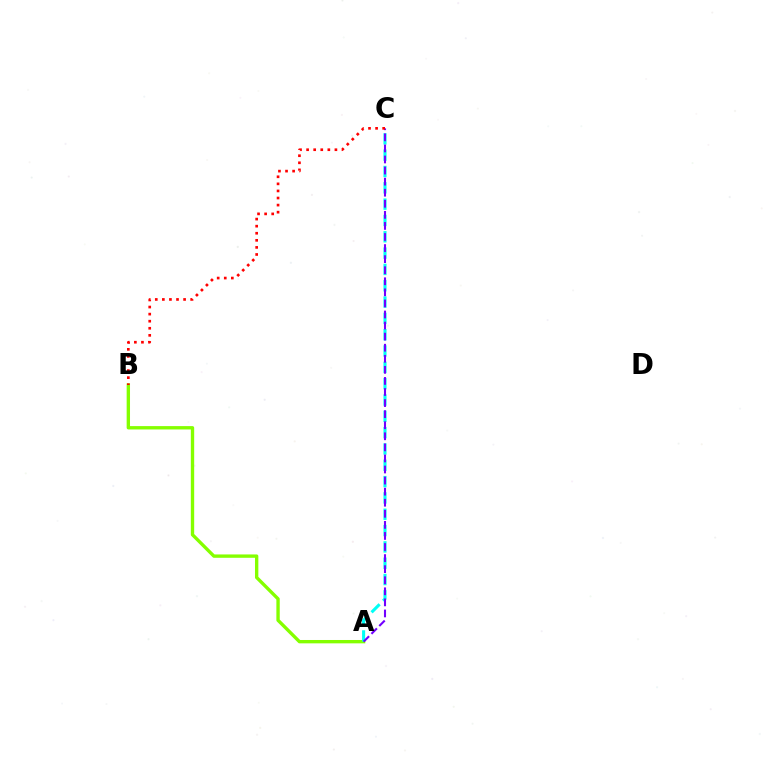{('A', 'B'): [{'color': '#84ff00', 'line_style': 'solid', 'thickness': 2.42}], ('A', 'C'): [{'color': '#00fff6', 'line_style': 'dashed', 'thickness': 2.22}, {'color': '#7200ff', 'line_style': 'dashed', 'thickness': 1.5}], ('B', 'C'): [{'color': '#ff0000', 'line_style': 'dotted', 'thickness': 1.92}]}